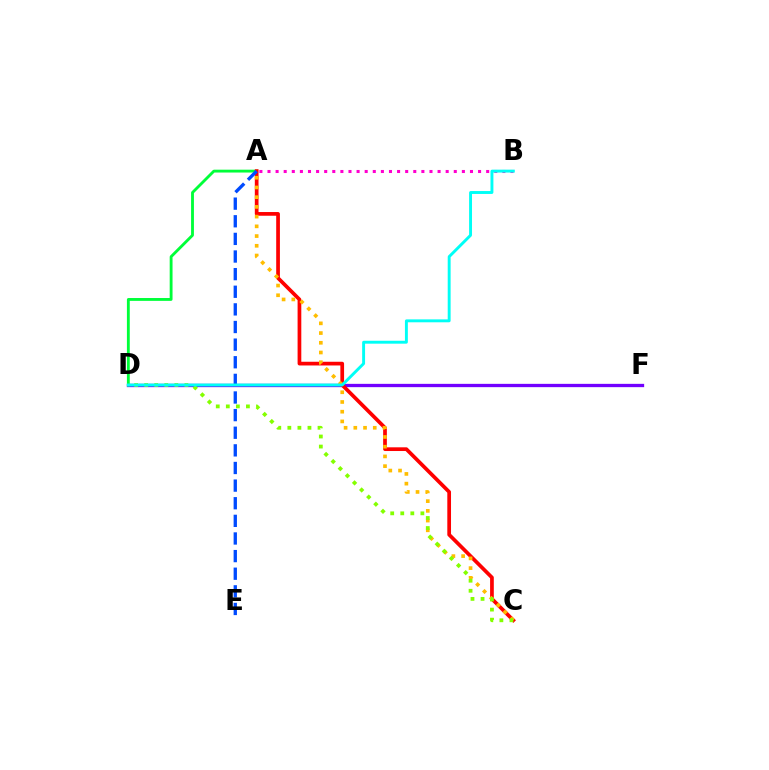{('D', 'F'): [{'color': '#7200ff', 'line_style': 'solid', 'thickness': 2.38}], ('A', 'D'): [{'color': '#00ff39', 'line_style': 'solid', 'thickness': 2.05}], ('A', 'C'): [{'color': '#ff0000', 'line_style': 'solid', 'thickness': 2.67}, {'color': '#ffbd00', 'line_style': 'dotted', 'thickness': 2.64}], ('A', 'B'): [{'color': '#ff00cf', 'line_style': 'dotted', 'thickness': 2.2}], ('C', 'D'): [{'color': '#84ff00', 'line_style': 'dotted', 'thickness': 2.73}], ('A', 'E'): [{'color': '#004bff', 'line_style': 'dashed', 'thickness': 2.39}], ('B', 'D'): [{'color': '#00fff6', 'line_style': 'solid', 'thickness': 2.1}]}